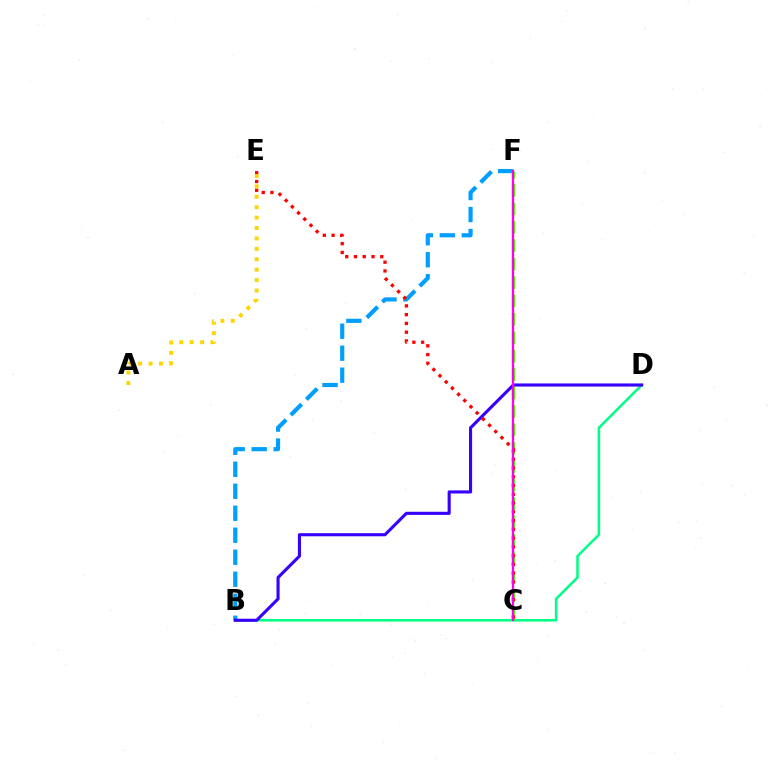{('B', 'D'): [{'color': '#00ff86', 'line_style': 'solid', 'thickness': 1.83}, {'color': '#3700ff', 'line_style': 'solid', 'thickness': 2.23}], ('B', 'F'): [{'color': '#009eff', 'line_style': 'dashed', 'thickness': 2.99}], ('C', 'F'): [{'color': '#4fff00', 'line_style': 'dashed', 'thickness': 2.5}, {'color': '#ff00ed', 'line_style': 'solid', 'thickness': 1.63}], ('C', 'E'): [{'color': '#ff0000', 'line_style': 'dotted', 'thickness': 2.38}], ('A', 'E'): [{'color': '#ffd500', 'line_style': 'dotted', 'thickness': 2.83}]}